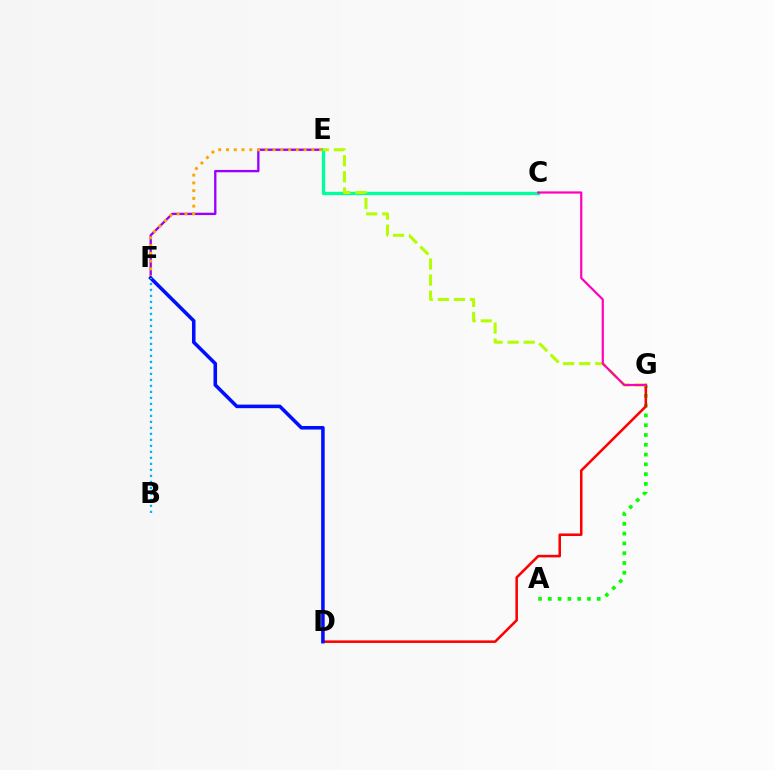{('E', 'F'): [{'color': '#9b00ff', 'line_style': 'solid', 'thickness': 1.68}, {'color': '#ffa500', 'line_style': 'dotted', 'thickness': 2.11}], ('C', 'E'): [{'color': '#00ff9d', 'line_style': 'solid', 'thickness': 2.39}], ('A', 'G'): [{'color': '#08ff00', 'line_style': 'dotted', 'thickness': 2.66}], ('D', 'G'): [{'color': '#ff0000', 'line_style': 'solid', 'thickness': 1.83}], ('E', 'G'): [{'color': '#b3ff00', 'line_style': 'dashed', 'thickness': 2.18}], ('D', 'F'): [{'color': '#0010ff', 'line_style': 'solid', 'thickness': 2.56}], ('B', 'F'): [{'color': '#00b5ff', 'line_style': 'dotted', 'thickness': 1.63}], ('C', 'G'): [{'color': '#ff00bd', 'line_style': 'solid', 'thickness': 1.59}]}